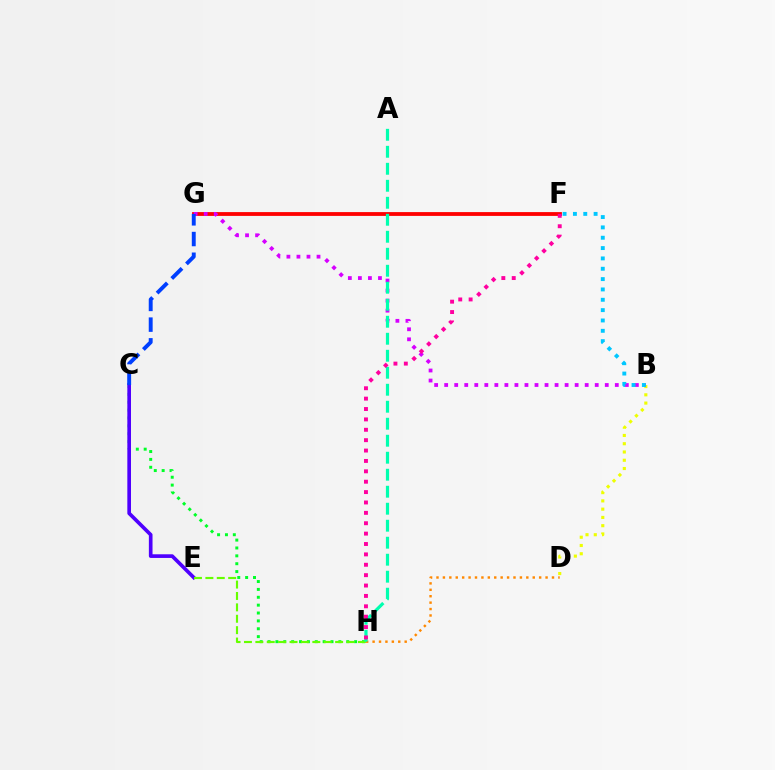{('C', 'H'): [{'color': '#00ff27', 'line_style': 'dotted', 'thickness': 2.14}], ('F', 'G'): [{'color': '#ff0000', 'line_style': 'solid', 'thickness': 2.74}], ('C', 'E'): [{'color': '#4f00ff', 'line_style': 'solid', 'thickness': 2.64}], ('D', 'H'): [{'color': '#ff8800', 'line_style': 'dotted', 'thickness': 1.74}], ('B', 'D'): [{'color': '#eeff00', 'line_style': 'dotted', 'thickness': 2.25}], ('B', 'G'): [{'color': '#d600ff', 'line_style': 'dotted', 'thickness': 2.73}], ('E', 'H'): [{'color': '#66ff00', 'line_style': 'dashed', 'thickness': 1.55}], ('B', 'F'): [{'color': '#00c7ff', 'line_style': 'dotted', 'thickness': 2.81}], ('A', 'H'): [{'color': '#00ffaf', 'line_style': 'dashed', 'thickness': 2.31}], ('C', 'G'): [{'color': '#003fff', 'line_style': 'dashed', 'thickness': 2.81}], ('F', 'H'): [{'color': '#ff00a0', 'line_style': 'dotted', 'thickness': 2.82}]}